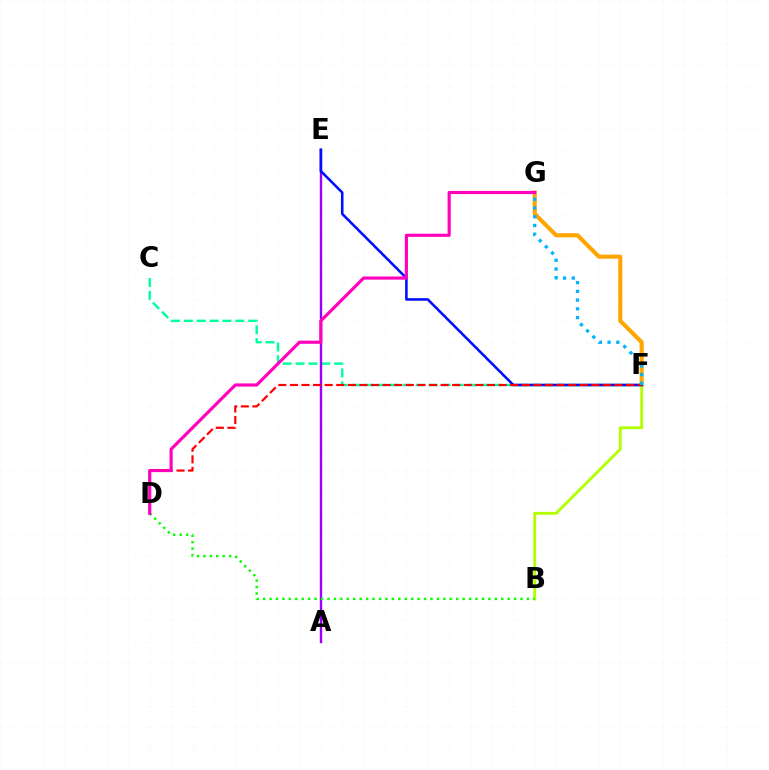{('F', 'G'): [{'color': '#ffa500', 'line_style': 'solid', 'thickness': 2.95}, {'color': '#00b5ff', 'line_style': 'dotted', 'thickness': 2.37}], ('C', 'F'): [{'color': '#00ff9d', 'line_style': 'dashed', 'thickness': 1.75}], ('B', 'F'): [{'color': '#b3ff00', 'line_style': 'solid', 'thickness': 2.07}], ('A', 'E'): [{'color': '#9b00ff', 'line_style': 'solid', 'thickness': 1.73}], ('E', 'F'): [{'color': '#0010ff', 'line_style': 'solid', 'thickness': 1.86}], ('D', 'F'): [{'color': '#ff0000', 'line_style': 'dashed', 'thickness': 1.57}], ('B', 'D'): [{'color': '#08ff00', 'line_style': 'dotted', 'thickness': 1.75}], ('D', 'G'): [{'color': '#ff00bd', 'line_style': 'solid', 'thickness': 2.27}]}